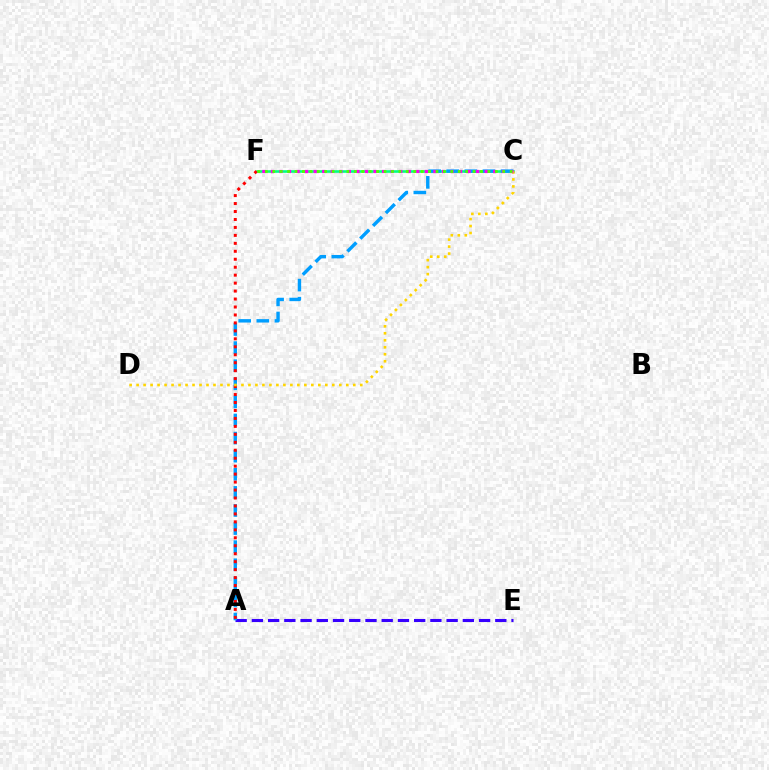{('A', 'E'): [{'color': '#3700ff', 'line_style': 'dashed', 'thickness': 2.2}], ('C', 'F'): [{'color': '#00ff86', 'line_style': 'solid', 'thickness': 1.88}, {'color': '#ff00ed', 'line_style': 'dotted', 'thickness': 2.32}, {'color': '#4fff00', 'line_style': 'dotted', 'thickness': 2.02}], ('A', 'C'): [{'color': '#009eff', 'line_style': 'dashed', 'thickness': 2.46}], ('A', 'F'): [{'color': '#ff0000', 'line_style': 'dotted', 'thickness': 2.16}], ('C', 'D'): [{'color': '#ffd500', 'line_style': 'dotted', 'thickness': 1.9}]}